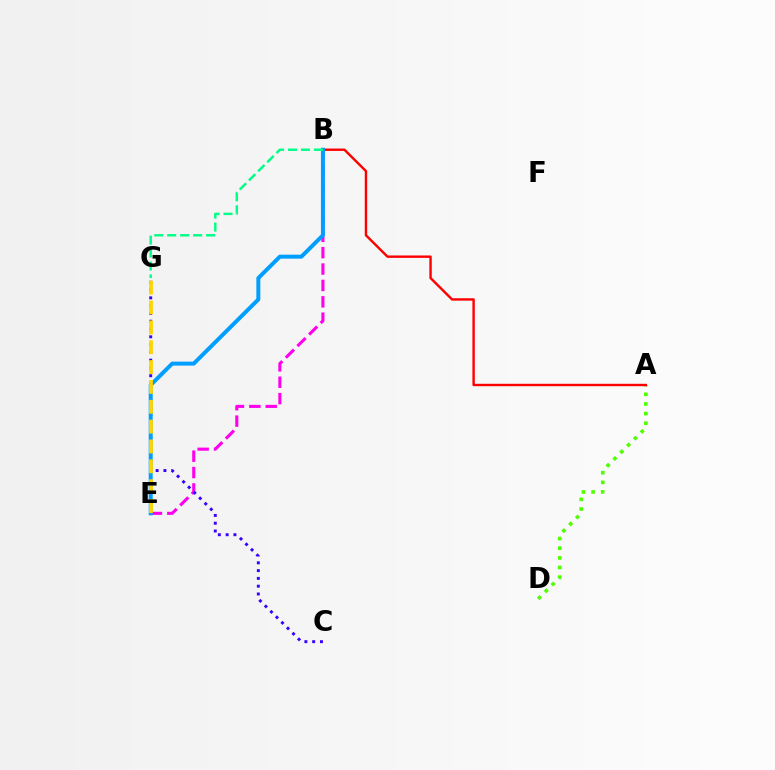{('B', 'E'): [{'color': '#ff00ed', 'line_style': 'dashed', 'thickness': 2.23}, {'color': '#009eff', 'line_style': 'solid', 'thickness': 2.86}], ('C', 'G'): [{'color': '#3700ff', 'line_style': 'dotted', 'thickness': 2.12}], ('A', 'D'): [{'color': '#4fff00', 'line_style': 'dotted', 'thickness': 2.62}], ('A', 'B'): [{'color': '#ff0000', 'line_style': 'solid', 'thickness': 1.73}], ('E', 'G'): [{'color': '#ffd500', 'line_style': 'dashed', 'thickness': 2.7}], ('B', 'G'): [{'color': '#00ff86', 'line_style': 'dashed', 'thickness': 1.76}]}